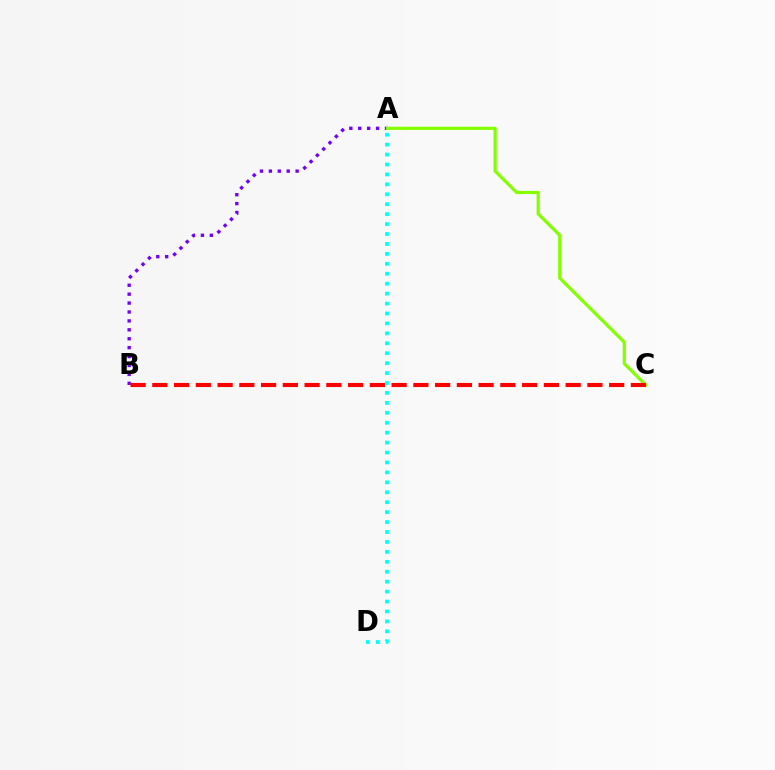{('A', 'B'): [{'color': '#7200ff', 'line_style': 'dotted', 'thickness': 2.42}], ('A', 'D'): [{'color': '#00fff6', 'line_style': 'dotted', 'thickness': 2.7}], ('A', 'C'): [{'color': '#84ff00', 'line_style': 'solid', 'thickness': 2.29}], ('B', 'C'): [{'color': '#ff0000', 'line_style': 'dashed', 'thickness': 2.96}]}